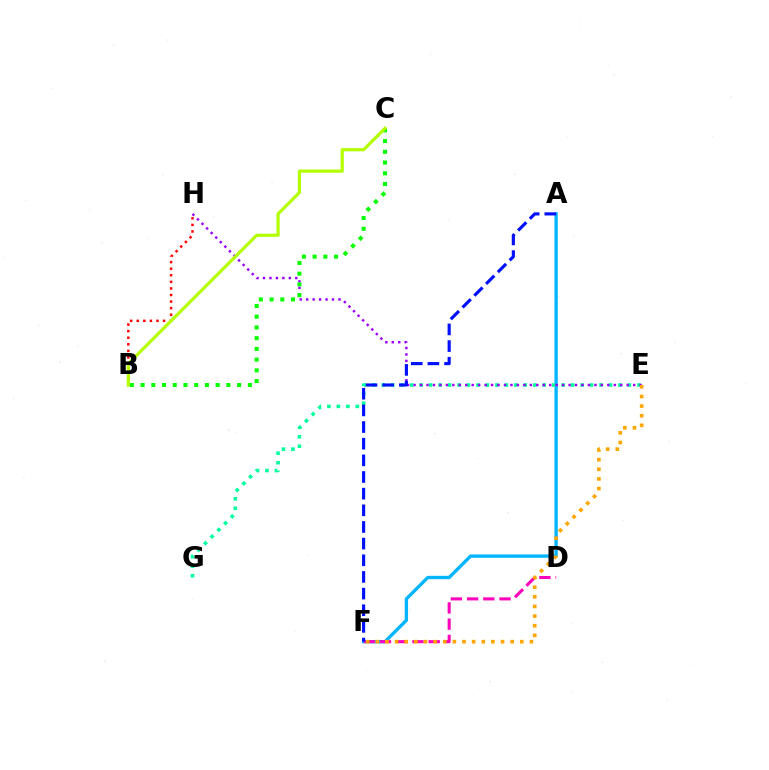{('A', 'F'): [{'color': '#00b5ff', 'line_style': 'solid', 'thickness': 2.41}, {'color': '#0010ff', 'line_style': 'dashed', 'thickness': 2.26}], ('D', 'F'): [{'color': '#ff00bd', 'line_style': 'dashed', 'thickness': 2.21}], ('B', 'H'): [{'color': '#ff0000', 'line_style': 'dotted', 'thickness': 1.79}], ('E', 'G'): [{'color': '#00ff9d', 'line_style': 'dotted', 'thickness': 2.57}], ('E', 'H'): [{'color': '#9b00ff', 'line_style': 'dotted', 'thickness': 1.75}], ('B', 'C'): [{'color': '#08ff00', 'line_style': 'dotted', 'thickness': 2.91}, {'color': '#b3ff00', 'line_style': 'solid', 'thickness': 2.31}], ('E', 'F'): [{'color': '#ffa500', 'line_style': 'dotted', 'thickness': 2.62}]}